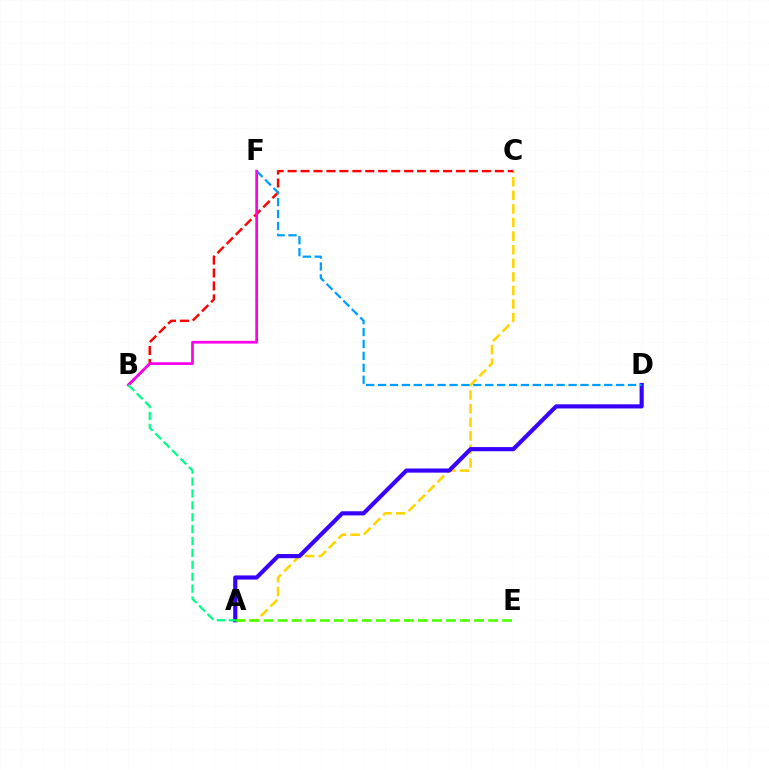{('A', 'C'): [{'color': '#ffd500', 'line_style': 'dashed', 'thickness': 1.85}], ('A', 'D'): [{'color': '#3700ff', 'line_style': 'solid', 'thickness': 2.99}], ('B', 'C'): [{'color': '#ff0000', 'line_style': 'dashed', 'thickness': 1.76}], ('D', 'F'): [{'color': '#009eff', 'line_style': 'dashed', 'thickness': 1.62}], ('B', 'F'): [{'color': '#ff00ed', 'line_style': 'solid', 'thickness': 1.97}], ('A', 'E'): [{'color': '#4fff00', 'line_style': 'dashed', 'thickness': 1.91}], ('A', 'B'): [{'color': '#00ff86', 'line_style': 'dashed', 'thickness': 1.62}]}